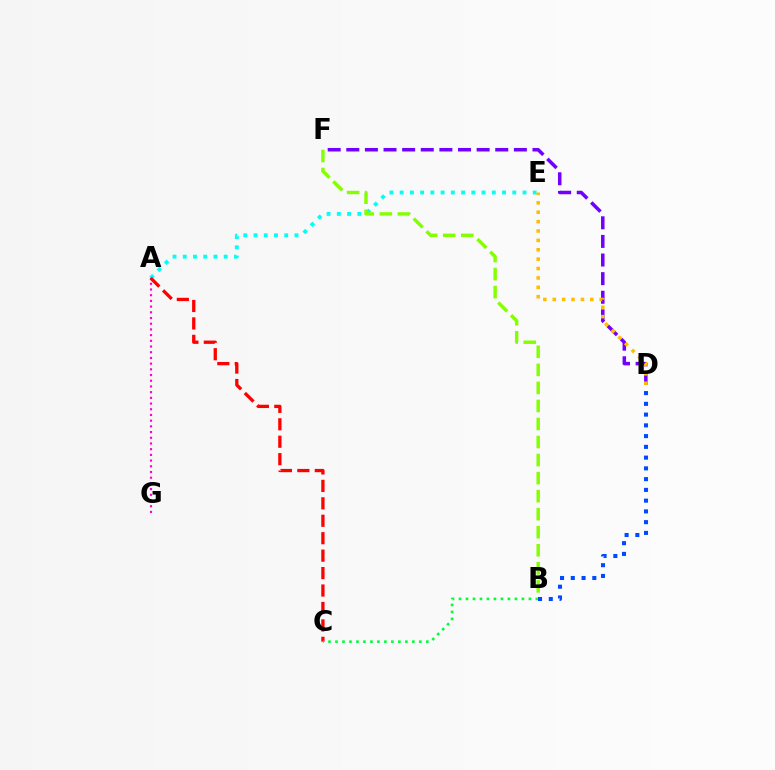{('A', 'E'): [{'color': '#00fff6', 'line_style': 'dotted', 'thickness': 2.78}], ('A', 'G'): [{'color': '#ff00cf', 'line_style': 'dotted', 'thickness': 1.55}], ('A', 'C'): [{'color': '#ff0000', 'line_style': 'dashed', 'thickness': 2.37}], ('B', 'C'): [{'color': '#00ff39', 'line_style': 'dotted', 'thickness': 1.9}], ('B', 'F'): [{'color': '#84ff00', 'line_style': 'dashed', 'thickness': 2.45}], ('D', 'F'): [{'color': '#7200ff', 'line_style': 'dashed', 'thickness': 2.53}], ('B', 'D'): [{'color': '#004bff', 'line_style': 'dotted', 'thickness': 2.92}], ('D', 'E'): [{'color': '#ffbd00', 'line_style': 'dotted', 'thickness': 2.55}]}